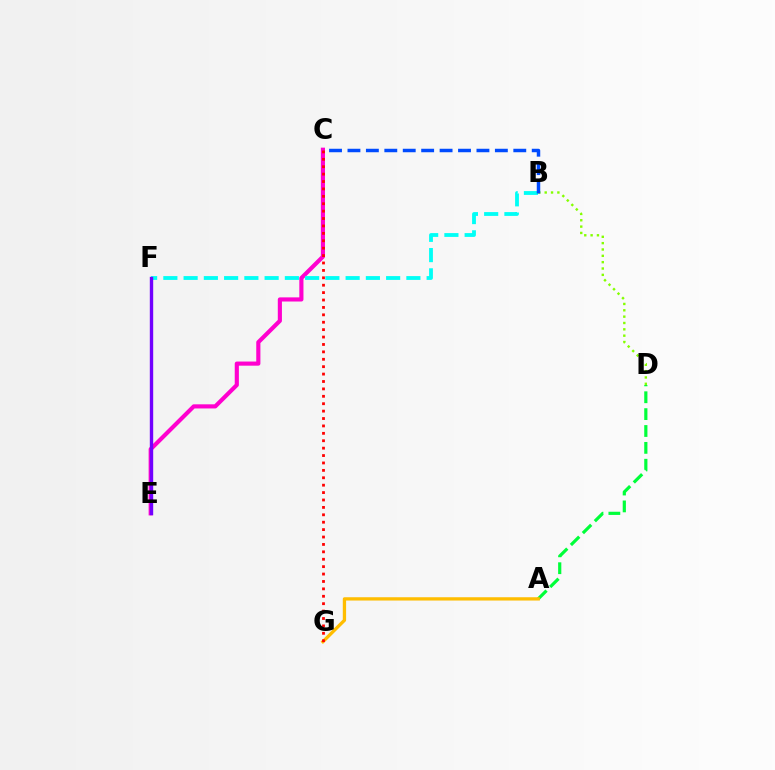{('B', 'D'): [{'color': '#84ff00', 'line_style': 'dotted', 'thickness': 1.72}], ('C', 'E'): [{'color': '#ff00cf', 'line_style': 'solid', 'thickness': 2.98}], ('A', 'D'): [{'color': '#00ff39', 'line_style': 'dashed', 'thickness': 2.29}], ('B', 'F'): [{'color': '#00fff6', 'line_style': 'dashed', 'thickness': 2.75}], ('B', 'C'): [{'color': '#004bff', 'line_style': 'dashed', 'thickness': 2.5}], ('A', 'G'): [{'color': '#ffbd00', 'line_style': 'solid', 'thickness': 2.37}], ('C', 'G'): [{'color': '#ff0000', 'line_style': 'dotted', 'thickness': 2.01}], ('E', 'F'): [{'color': '#7200ff', 'line_style': 'solid', 'thickness': 2.44}]}